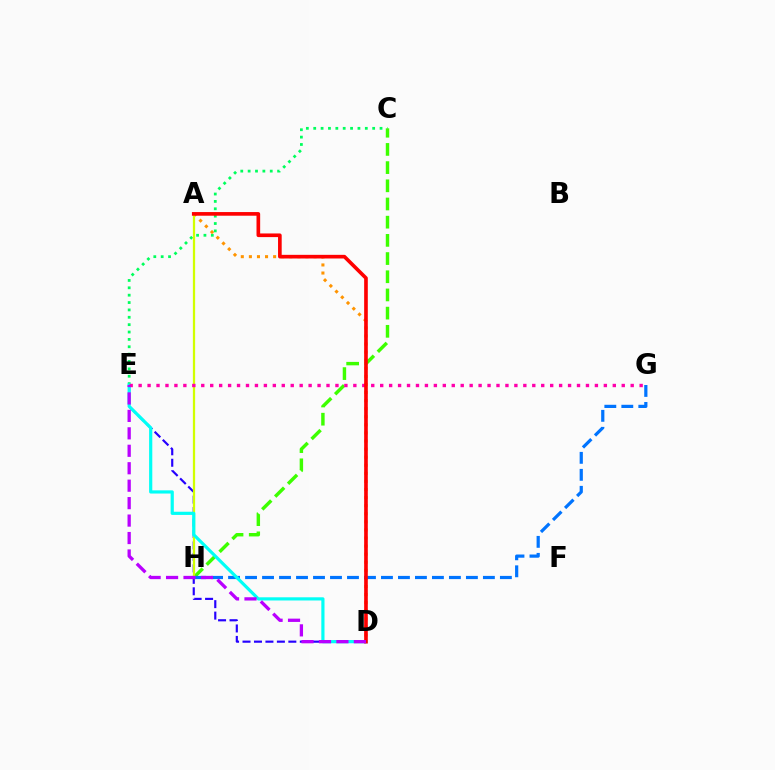{('C', 'E'): [{'color': '#00ff5c', 'line_style': 'dotted', 'thickness': 2.0}], ('A', 'D'): [{'color': '#ff9400', 'line_style': 'dotted', 'thickness': 2.2}, {'color': '#ff0000', 'line_style': 'solid', 'thickness': 2.63}], ('C', 'H'): [{'color': '#3dff00', 'line_style': 'dashed', 'thickness': 2.47}], ('D', 'E'): [{'color': '#2500ff', 'line_style': 'dashed', 'thickness': 1.56}, {'color': '#00fff6', 'line_style': 'solid', 'thickness': 2.29}, {'color': '#b900ff', 'line_style': 'dashed', 'thickness': 2.37}], ('A', 'H'): [{'color': '#d1ff00', 'line_style': 'solid', 'thickness': 1.62}], ('G', 'H'): [{'color': '#0074ff', 'line_style': 'dashed', 'thickness': 2.31}], ('E', 'G'): [{'color': '#ff00ac', 'line_style': 'dotted', 'thickness': 2.43}]}